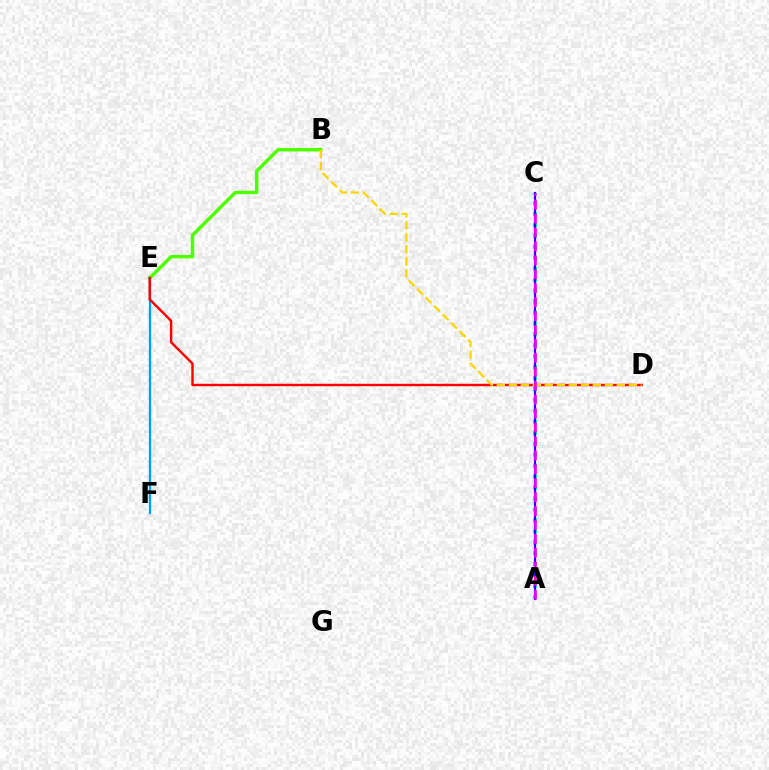{('A', 'C'): [{'color': '#00ff86', 'line_style': 'dotted', 'thickness': 2.97}, {'color': '#3700ff', 'line_style': 'solid', 'thickness': 1.58}, {'color': '#ff00ed', 'line_style': 'dashed', 'thickness': 1.89}], ('B', 'E'): [{'color': '#4fff00', 'line_style': 'solid', 'thickness': 2.49}], ('E', 'F'): [{'color': '#009eff', 'line_style': 'solid', 'thickness': 1.64}], ('D', 'E'): [{'color': '#ff0000', 'line_style': 'solid', 'thickness': 1.74}], ('B', 'D'): [{'color': '#ffd500', 'line_style': 'dashed', 'thickness': 1.63}]}